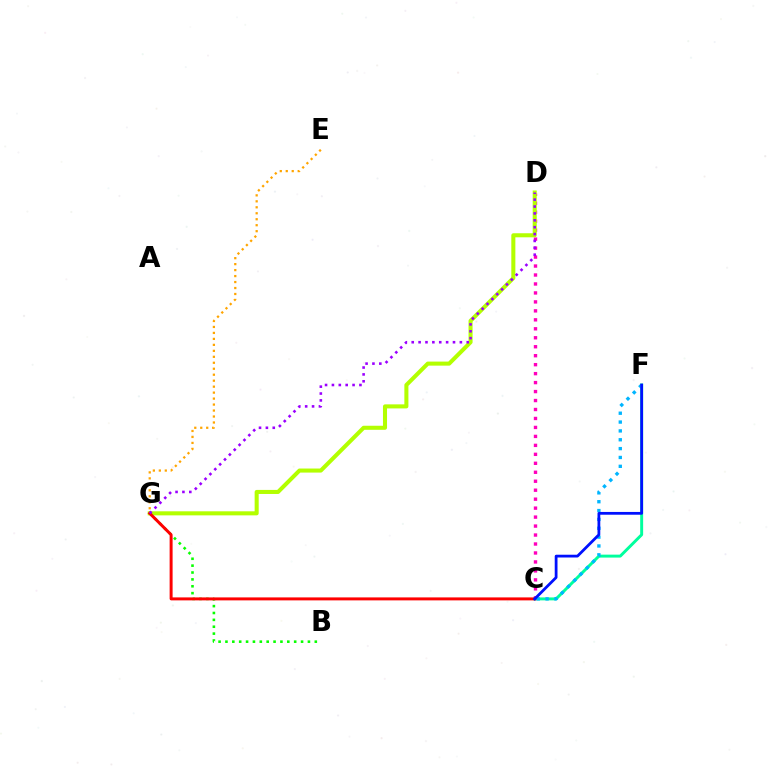{('C', 'D'): [{'color': '#ff00bd', 'line_style': 'dotted', 'thickness': 2.44}], ('D', 'G'): [{'color': '#b3ff00', 'line_style': 'solid', 'thickness': 2.92}, {'color': '#9b00ff', 'line_style': 'dotted', 'thickness': 1.87}], ('C', 'F'): [{'color': '#00ff9d', 'line_style': 'solid', 'thickness': 2.12}, {'color': '#00b5ff', 'line_style': 'dotted', 'thickness': 2.4}, {'color': '#0010ff', 'line_style': 'solid', 'thickness': 2.0}], ('B', 'G'): [{'color': '#08ff00', 'line_style': 'dotted', 'thickness': 1.87}], ('E', 'G'): [{'color': '#ffa500', 'line_style': 'dotted', 'thickness': 1.62}], ('C', 'G'): [{'color': '#ff0000', 'line_style': 'solid', 'thickness': 2.14}]}